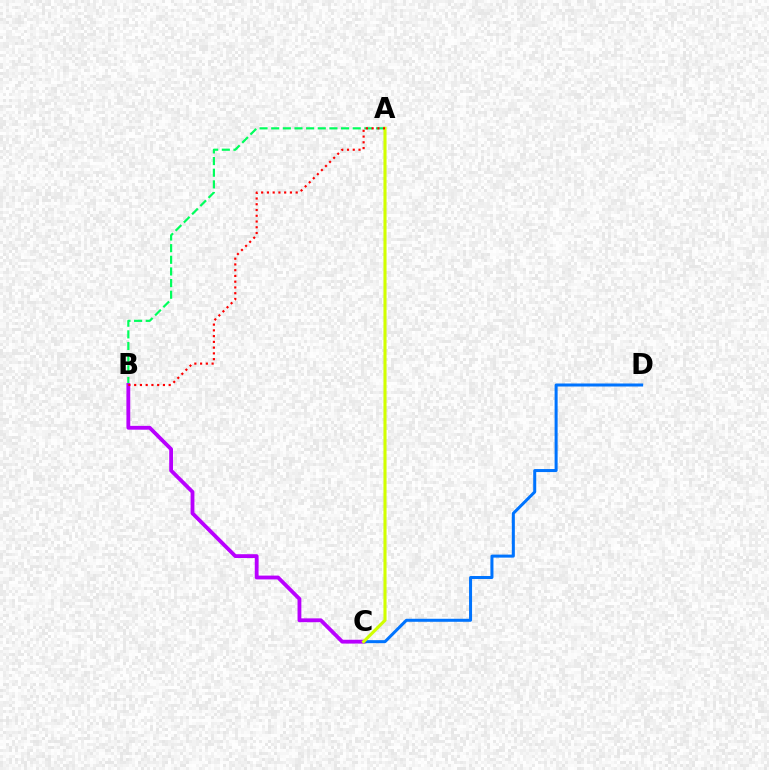{('C', 'D'): [{'color': '#0074ff', 'line_style': 'solid', 'thickness': 2.17}], ('A', 'B'): [{'color': '#00ff5c', 'line_style': 'dashed', 'thickness': 1.58}, {'color': '#ff0000', 'line_style': 'dotted', 'thickness': 1.56}], ('B', 'C'): [{'color': '#b900ff', 'line_style': 'solid', 'thickness': 2.75}], ('A', 'C'): [{'color': '#d1ff00', 'line_style': 'solid', 'thickness': 2.23}]}